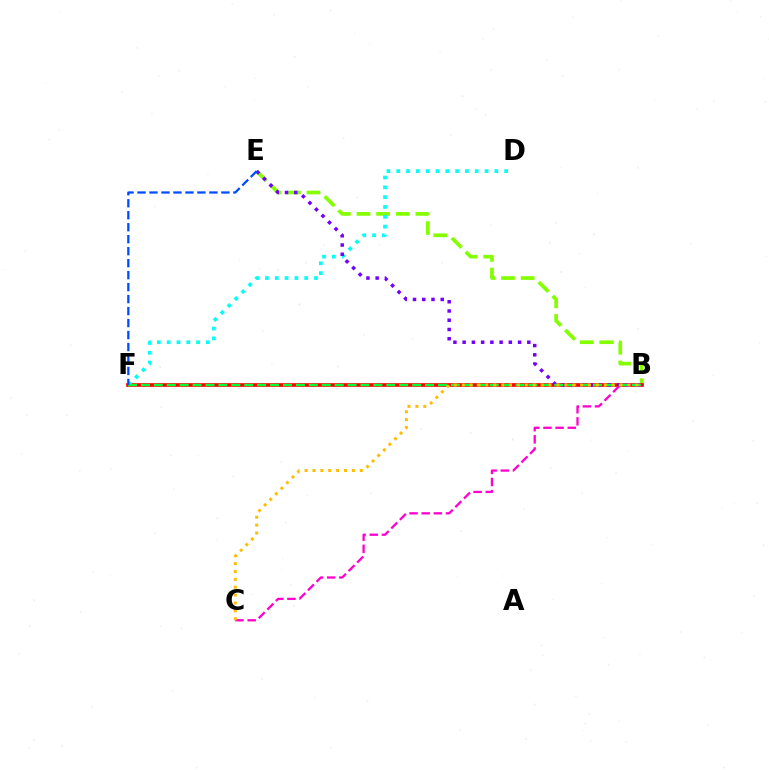{('B', 'E'): [{'color': '#84ff00', 'line_style': 'dashed', 'thickness': 2.66}, {'color': '#7200ff', 'line_style': 'dotted', 'thickness': 2.51}], ('B', 'F'): [{'color': '#ff0000', 'line_style': 'solid', 'thickness': 2.65}, {'color': '#00ff39', 'line_style': 'dashed', 'thickness': 1.75}], ('D', 'F'): [{'color': '#00fff6', 'line_style': 'dotted', 'thickness': 2.67}], ('B', 'C'): [{'color': '#ff00cf', 'line_style': 'dashed', 'thickness': 1.65}, {'color': '#ffbd00', 'line_style': 'dotted', 'thickness': 2.14}], ('E', 'F'): [{'color': '#004bff', 'line_style': 'dashed', 'thickness': 1.63}]}